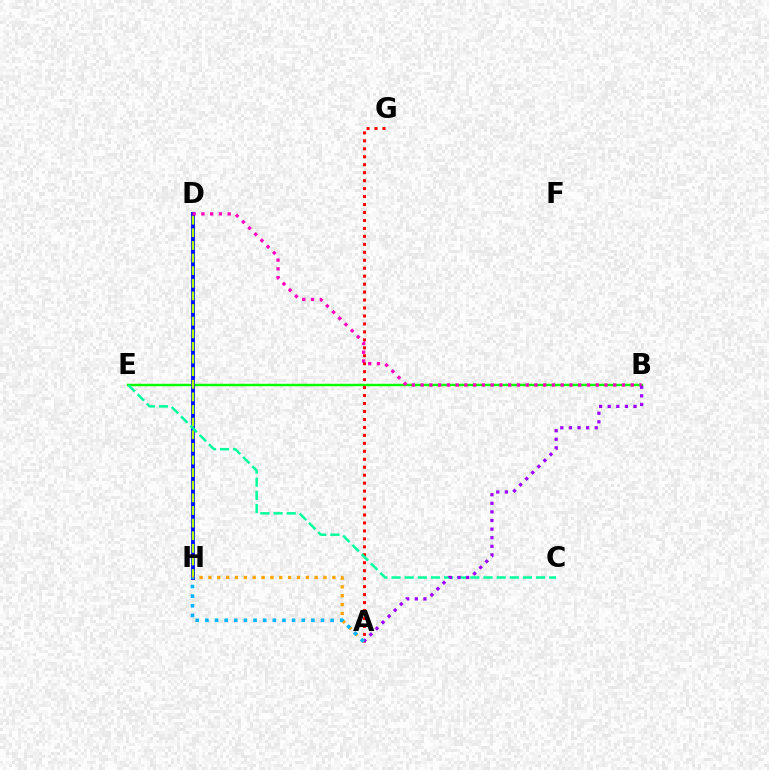{('B', 'E'): [{'color': '#08ff00', 'line_style': 'solid', 'thickness': 1.73}], ('A', 'G'): [{'color': '#ff0000', 'line_style': 'dotted', 'thickness': 2.16}], ('D', 'H'): [{'color': '#0010ff', 'line_style': 'solid', 'thickness': 2.8}, {'color': '#b3ff00', 'line_style': 'dashed', 'thickness': 1.71}], ('C', 'E'): [{'color': '#00ff9d', 'line_style': 'dashed', 'thickness': 1.78}], ('B', 'D'): [{'color': '#ff00bd', 'line_style': 'dotted', 'thickness': 2.38}], ('A', 'B'): [{'color': '#9b00ff', 'line_style': 'dotted', 'thickness': 2.34}], ('A', 'H'): [{'color': '#ffa500', 'line_style': 'dotted', 'thickness': 2.41}, {'color': '#00b5ff', 'line_style': 'dotted', 'thickness': 2.62}]}